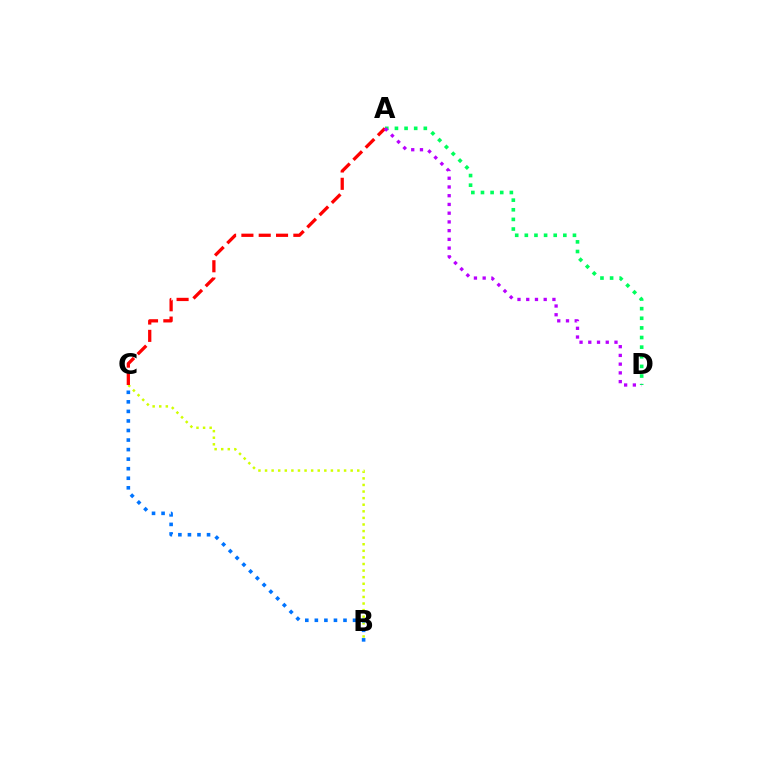{('B', 'C'): [{'color': '#d1ff00', 'line_style': 'dotted', 'thickness': 1.79}, {'color': '#0074ff', 'line_style': 'dotted', 'thickness': 2.59}], ('A', 'C'): [{'color': '#ff0000', 'line_style': 'dashed', 'thickness': 2.35}], ('A', 'D'): [{'color': '#00ff5c', 'line_style': 'dotted', 'thickness': 2.62}, {'color': '#b900ff', 'line_style': 'dotted', 'thickness': 2.37}]}